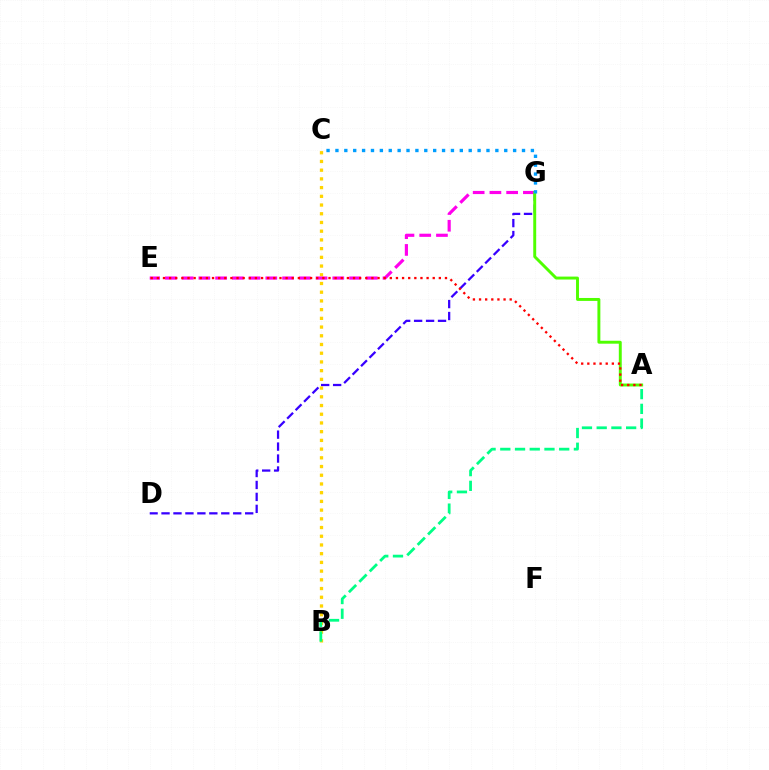{('B', 'C'): [{'color': '#ffd500', 'line_style': 'dotted', 'thickness': 2.37}], ('D', 'G'): [{'color': '#3700ff', 'line_style': 'dashed', 'thickness': 1.62}], ('E', 'G'): [{'color': '#ff00ed', 'line_style': 'dashed', 'thickness': 2.27}], ('A', 'B'): [{'color': '#00ff86', 'line_style': 'dashed', 'thickness': 2.0}], ('A', 'G'): [{'color': '#4fff00', 'line_style': 'solid', 'thickness': 2.11}], ('A', 'E'): [{'color': '#ff0000', 'line_style': 'dotted', 'thickness': 1.67}], ('C', 'G'): [{'color': '#009eff', 'line_style': 'dotted', 'thickness': 2.41}]}